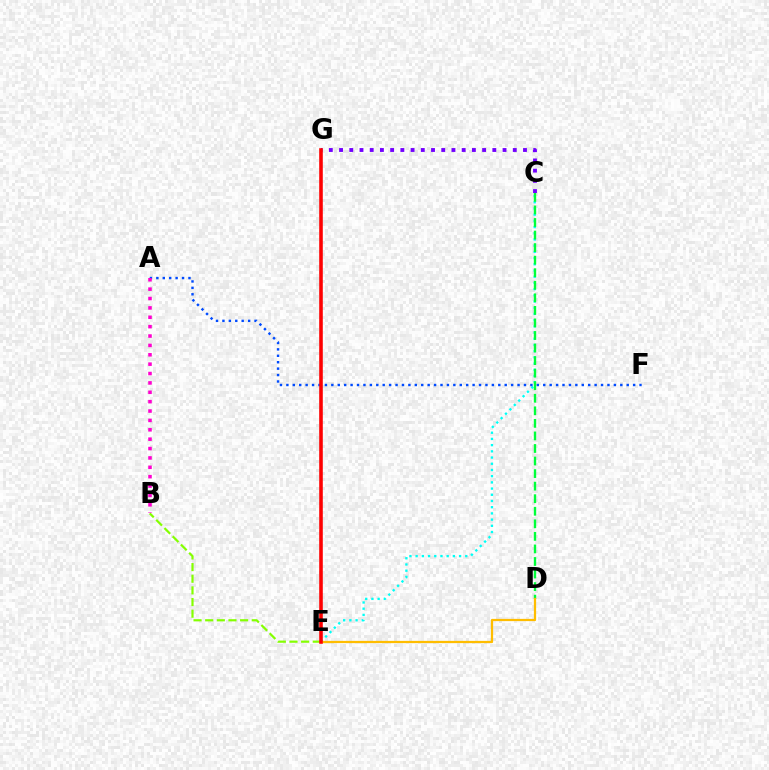{('C', 'E'): [{'color': '#00fff6', 'line_style': 'dotted', 'thickness': 1.69}], ('A', 'F'): [{'color': '#004bff', 'line_style': 'dotted', 'thickness': 1.74}], ('B', 'E'): [{'color': '#84ff00', 'line_style': 'dashed', 'thickness': 1.58}], ('C', 'D'): [{'color': '#00ff39', 'line_style': 'dashed', 'thickness': 1.71}], ('D', 'E'): [{'color': '#ffbd00', 'line_style': 'solid', 'thickness': 1.61}], ('C', 'G'): [{'color': '#7200ff', 'line_style': 'dotted', 'thickness': 2.78}], ('E', 'G'): [{'color': '#ff0000', 'line_style': 'solid', 'thickness': 2.58}], ('A', 'B'): [{'color': '#ff00cf', 'line_style': 'dotted', 'thickness': 2.55}]}